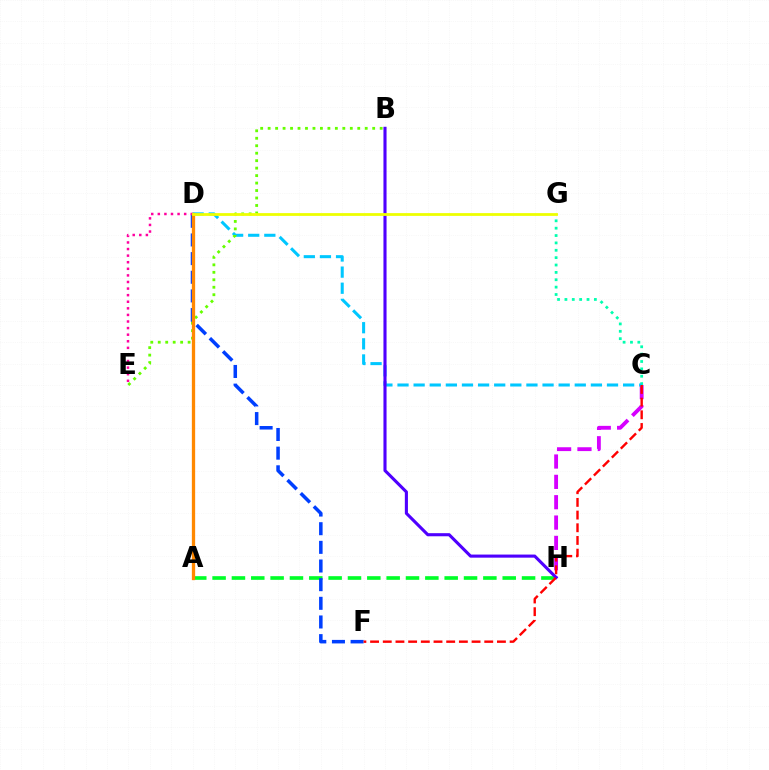{('C', 'G'): [{'color': '#00ffaf', 'line_style': 'dotted', 'thickness': 2.0}], ('C', 'H'): [{'color': '#d600ff', 'line_style': 'dashed', 'thickness': 2.76}], ('C', 'D'): [{'color': '#00c7ff', 'line_style': 'dashed', 'thickness': 2.19}], ('A', 'H'): [{'color': '#00ff27', 'line_style': 'dashed', 'thickness': 2.63}], ('D', 'F'): [{'color': '#003fff', 'line_style': 'dashed', 'thickness': 2.53}], ('B', 'E'): [{'color': '#66ff00', 'line_style': 'dotted', 'thickness': 2.03}], ('B', 'H'): [{'color': '#4f00ff', 'line_style': 'solid', 'thickness': 2.23}], ('D', 'E'): [{'color': '#ff00a0', 'line_style': 'dotted', 'thickness': 1.79}], ('A', 'D'): [{'color': '#ff8800', 'line_style': 'solid', 'thickness': 2.37}], ('D', 'G'): [{'color': '#eeff00', 'line_style': 'solid', 'thickness': 2.0}], ('C', 'F'): [{'color': '#ff0000', 'line_style': 'dashed', 'thickness': 1.72}]}